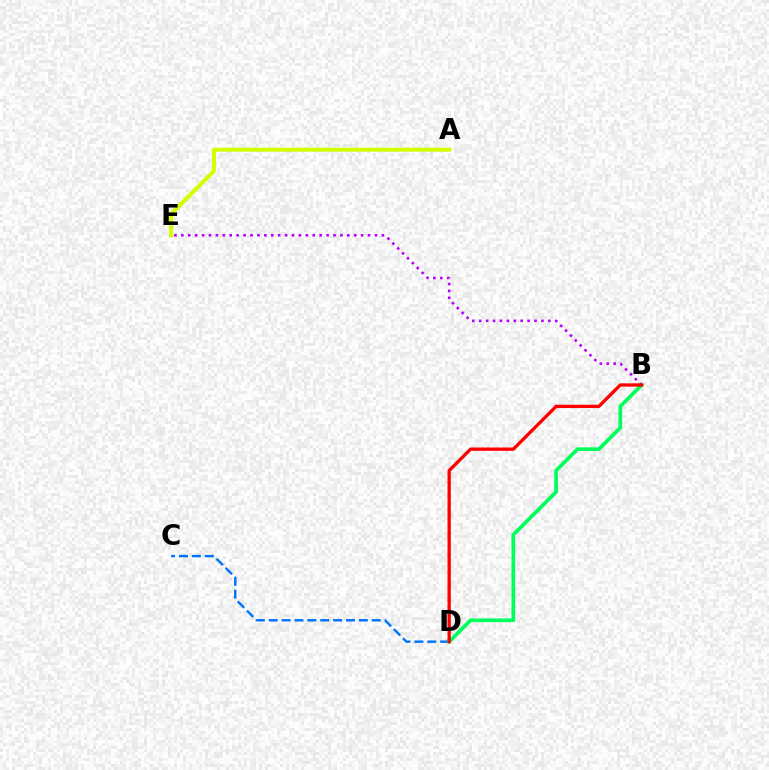{('C', 'D'): [{'color': '#0074ff', 'line_style': 'dashed', 'thickness': 1.75}], ('B', 'E'): [{'color': '#b900ff', 'line_style': 'dotted', 'thickness': 1.88}], ('B', 'D'): [{'color': '#00ff5c', 'line_style': 'solid', 'thickness': 2.67}, {'color': '#ff0000', 'line_style': 'solid', 'thickness': 2.38}], ('A', 'E'): [{'color': '#d1ff00', 'line_style': 'solid', 'thickness': 2.87}]}